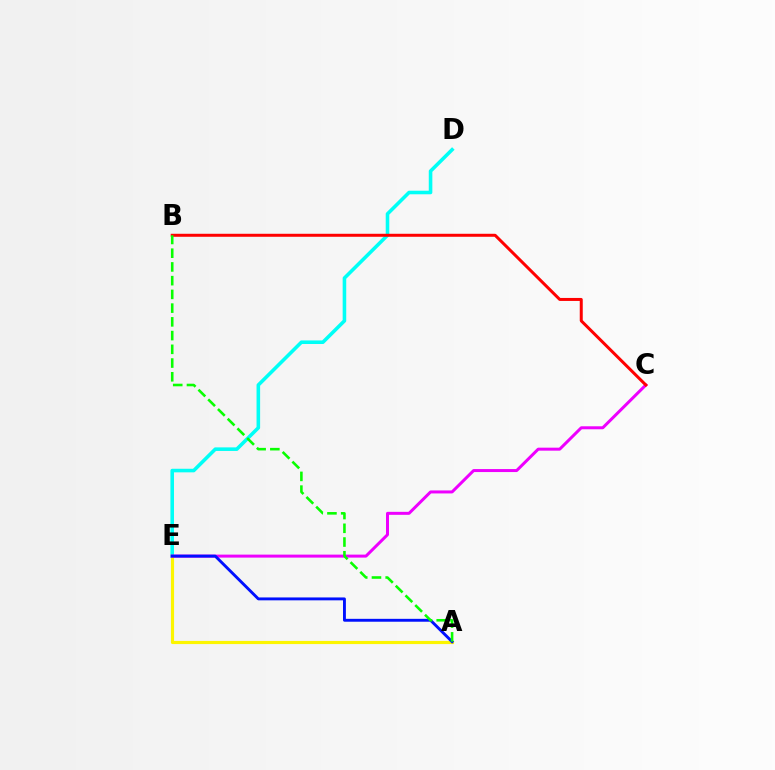{('D', 'E'): [{'color': '#00fff6', 'line_style': 'solid', 'thickness': 2.57}], ('A', 'E'): [{'color': '#fcf500', 'line_style': 'solid', 'thickness': 2.27}, {'color': '#0010ff', 'line_style': 'solid', 'thickness': 2.08}], ('C', 'E'): [{'color': '#ee00ff', 'line_style': 'solid', 'thickness': 2.16}], ('B', 'C'): [{'color': '#ff0000', 'line_style': 'solid', 'thickness': 2.16}], ('A', 'B'): [{'color': '#08ff00', 'line_style': 'dashed', 'thickness': 1.87}]}